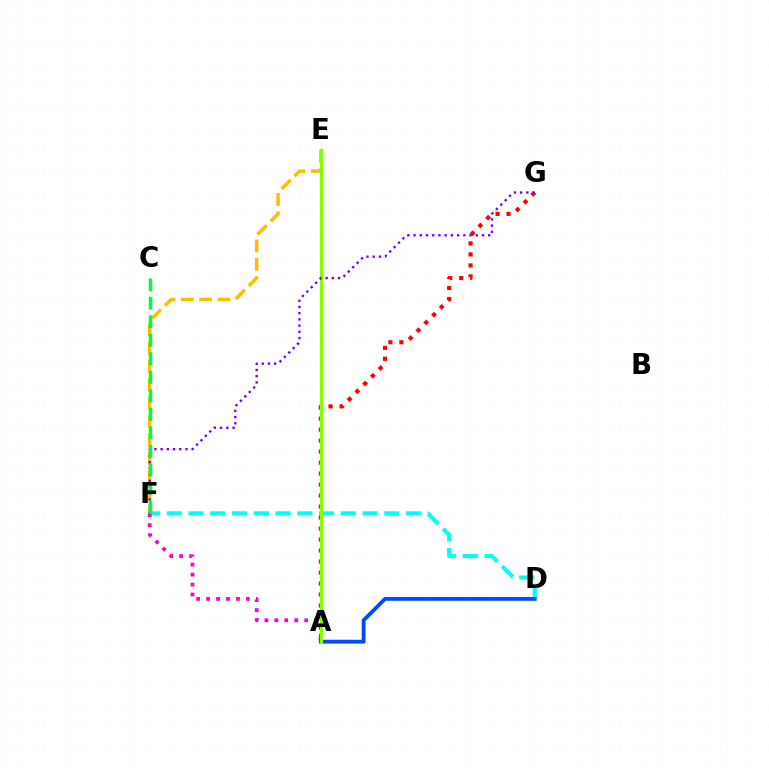{('D', 'F'): [{'color': '#00fff6', 'line_style': 'dashed', 'thickness': 2.96}], ('E', 'F'): [{'color': '#ffbd00', 'line_style': 'dashed', 'thickness': 2.5}], ('A', 'F'): [{'color': '#ff00cf', 'line_style': 'dotted', 'thickness': 2.71}], ('A', 'D'): [{'color': '#004bff', 'line_style': 'solid', 'thickness': 2.75}], ('A', 'G'): [{'color': '#ff0000', 'line_style': 'dotted', 'thickness': 2.99}], ('A', 'E'): [{'color': '#84ff00', 'line_style': 'solid', 'thickness': 2.32}], ('F', 'G'): [{'color': '#7200ff', 'line_style': 'dotted', 'thickness': 1.69}], ('C', 'F'): [{'color': '#00ff39', 'line_style': 'dashed', 'thickness': 2.52}]}